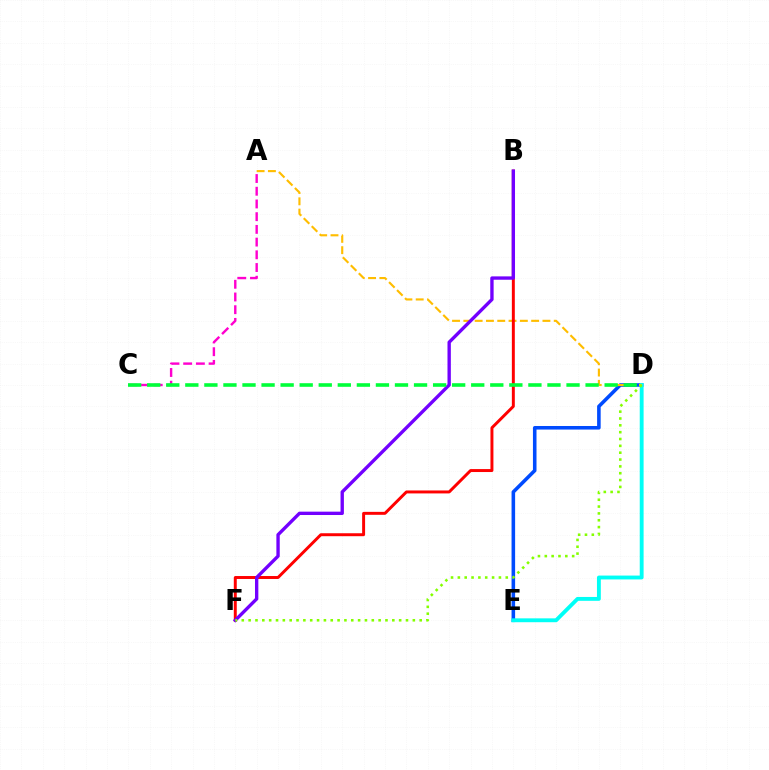{('D', 'E'): [{'color': '#004bff', 'line_style': 'solid', 'thickness': 2.57}, {'color': '#00fff6', 'line_style': 'solid', 'thickness': 2.78}], ('A', 'D'): [{'color': '#ffbd00', 'line_style': 'dashed', 'thickness': 1.54}], ('A', 'C'): [{'color': '#ff00cf', 'line_style': 'dashed', 'thickness': 1.73}], ('B', 'F'): [{'color': '#ff0000', 'line_style': 'solid', 'thickness': 2.13}, {'color': '#7200ff', 'line_style': 'solid', 'thickness': 2.42}], ('D', 'F'): [{'color': '#84ff00', 'line_style': 'dotted', 'thickness': 1.86}], ('C', 'D'): [{'color': '#00ff39', 'line_style': 'dashed', 'thickness': 2.59}]}